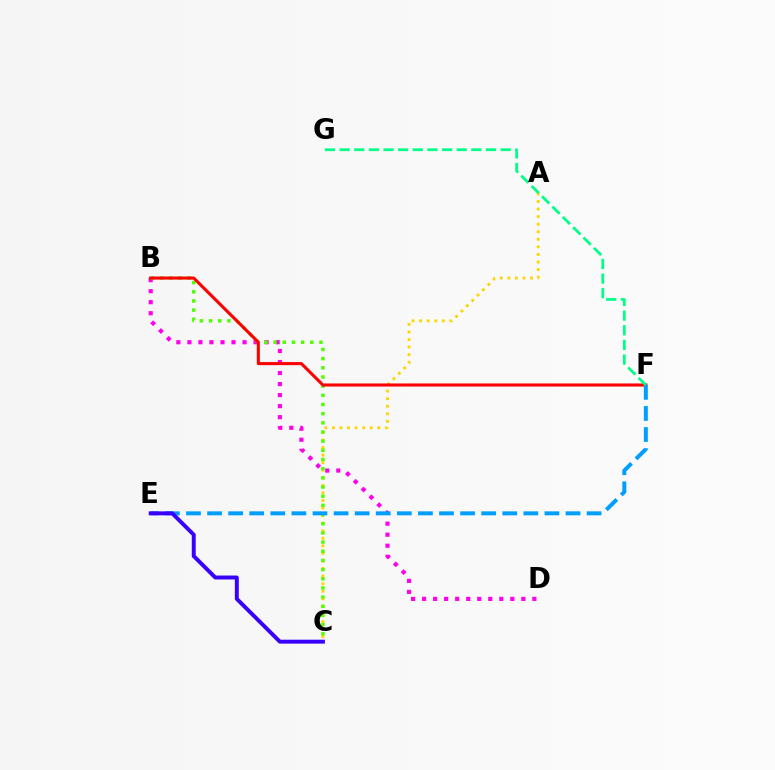{('B', 'D'): [{'color': '#ff00ed', 'line_style': 'dotted', 'thickness': 3.0}], ('A', 'C'): [{'color': '#ffd500', 'line_style': 'dotted', 'thickness': 2.06}], ('B', 'C'): [{'color': '#4fff00', 'line_style': 'dotted', 'thickness': 2.49}], ('B', 'F'): [{'color': '#ff0000', 'line_style': 'solid', 'thickness': 2.22}], ('E', 'F'): [{'color': '#009eff', 'line_style': 'dashed', 'thickness': 2.86}], ('C', 'E'): [{'color': '#3700ff', 'line_style': 'solid', 'thickness': 2.83}], ('F', 'G'): [{'color': '#00ff86', 'line_style': 'dashed', 'thickness': 1.99}]}